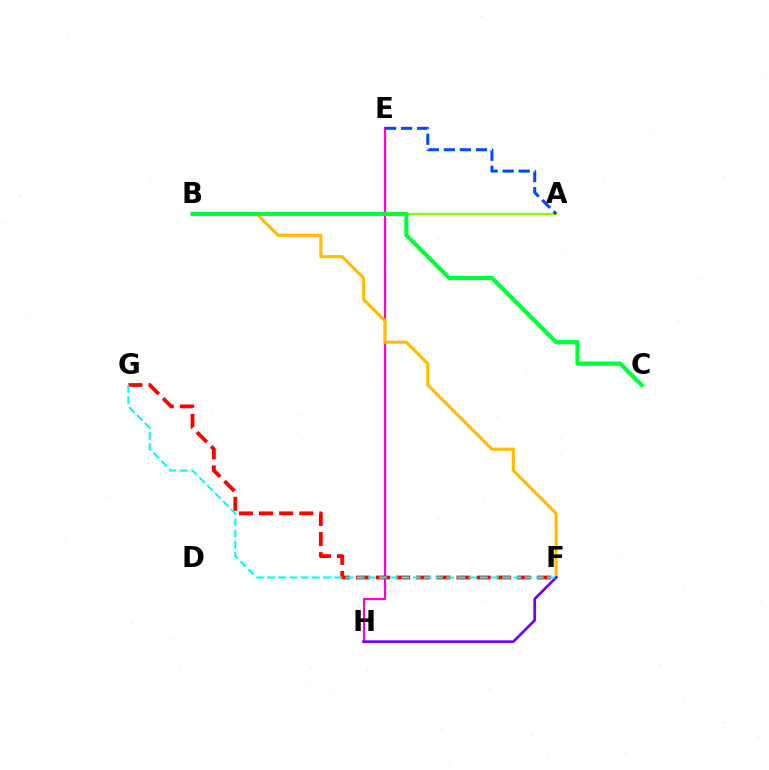{('E', 'H'): [{'color': '#ff00cf', 'line_style': 'solid', 'thickness': 1.56}], ('B', 'F'): [{'color': '#ffbd00', 'line_style': 'solid', 'thickness': 2.25}], ('A', 'B'): [{'color': '#84ff00', 'line_style': 'solid', 'thickness': 1.6}], ('A', 'E'): [{'color': '#004bff', 'line_style': 'dashed', 'thickness': 2.18}], ('B', 'C'): [{'color': '#00ff39', 'line_style': 'solid', 'thickness': 3.0}], ('F', 'G'): [{'color': '#ff0000', 'line_style': 'dashed', 'thickness': 2.73}, {'color': '#00fff6', 'line_style': 'dashed', 'thickness': 1.52}], ('F', 'H'): [{'color': '#7200ff', 'line_style': 'solid', 'thickness': 1.95}]}